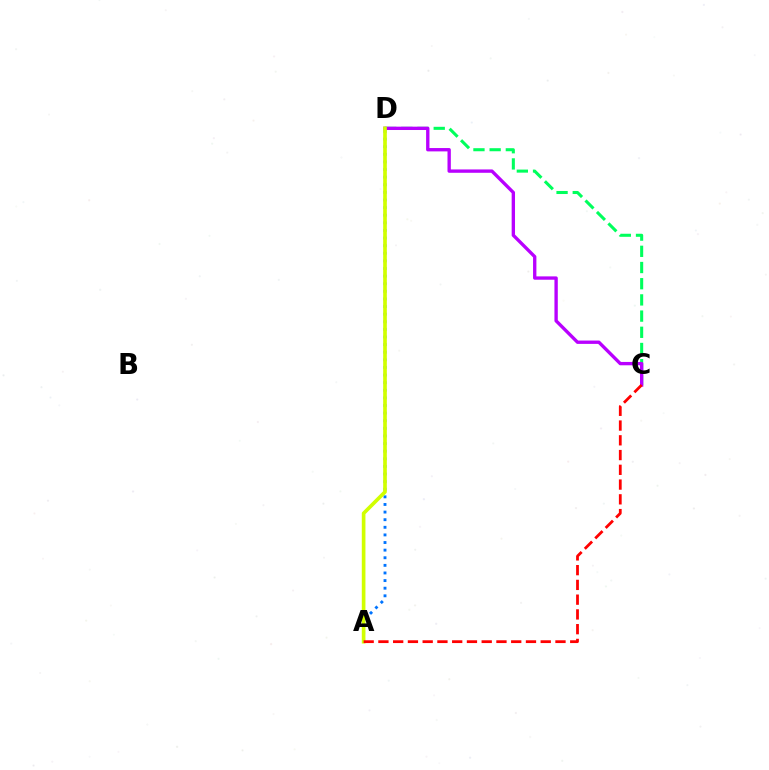{('A', 'D'): [{'color': '#0074ff', 'line_style': 'dotted', 'thickness': 2.07}, {'color': '#d1ff00', 'line_style': 'solid', 'thickness': 2.63}], ('C', 'D'): [{'color': '#00ff5c', 'line_style': 'dashed', 'thickness': 2.2}, {'color': '#b900ff', 'line_style': 'solid', 'thickness': 2.41}], ('A', 'C'): [{'color': '#ff0000', 'line_style': 'dashed', 'thickness': 2.0}]}